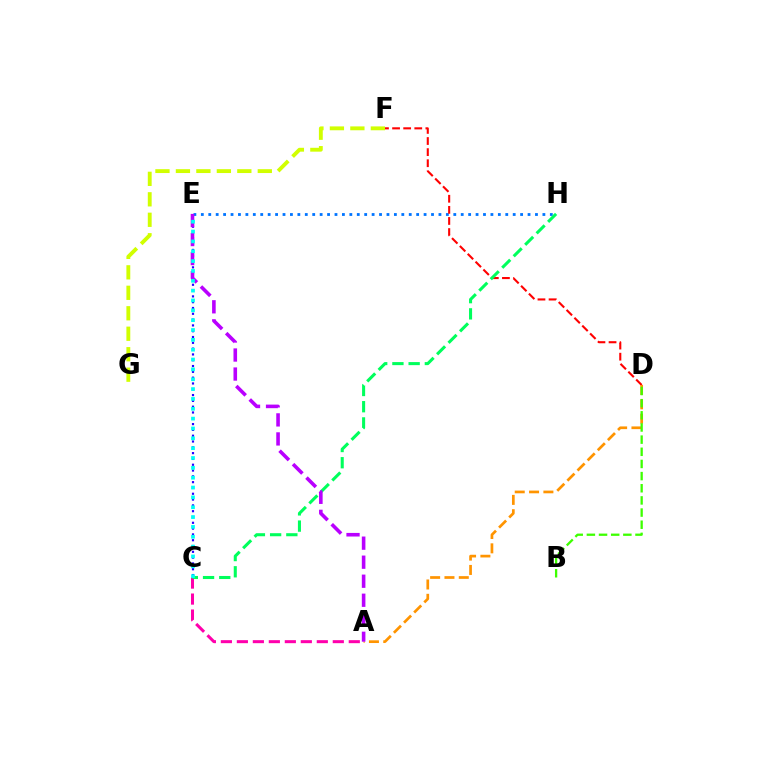{('A', 'C'): [{'color': '#ff00ac', 'line_style': 'dashed', 'thickness': 2.17}], ('F', 'G'): [{'color': '#d1ff00', 'line_style': 'dashed', 'thickness': 2.78}], ('E', 'H'): [{'color': '#0074ff', 'line_style': 'dotted', 'thickness': 2.02}], ('D', 'F'): [{'color': '#ff0000', 'line_style': 'dashed', 'thickness': 1.51}], ('C', 'H'): [{'color': '#00ff5c', 'line_style': 'dashed', 'thickness': 2.2}], ('C', 'E'): [{'color': '#2500ff', 'line_style': 'dotted', 'thickness': 1.58}, {'color': '#00fff6', 'line_style': 'dotted', 'thickness': 2.68}], ('A', 'D'): [{'color': '#ff9400', 'line_style': 'dashed', 'thickness': 1.95}], ('A', 'E'): [{'color': '#b900ff', 'line_style': 'dashed', 'thickness': 2.58}], ('B', 'D'): [{'color': '#3dff00', 'line_style': 'dashed', 'thickness': 1.65}]}